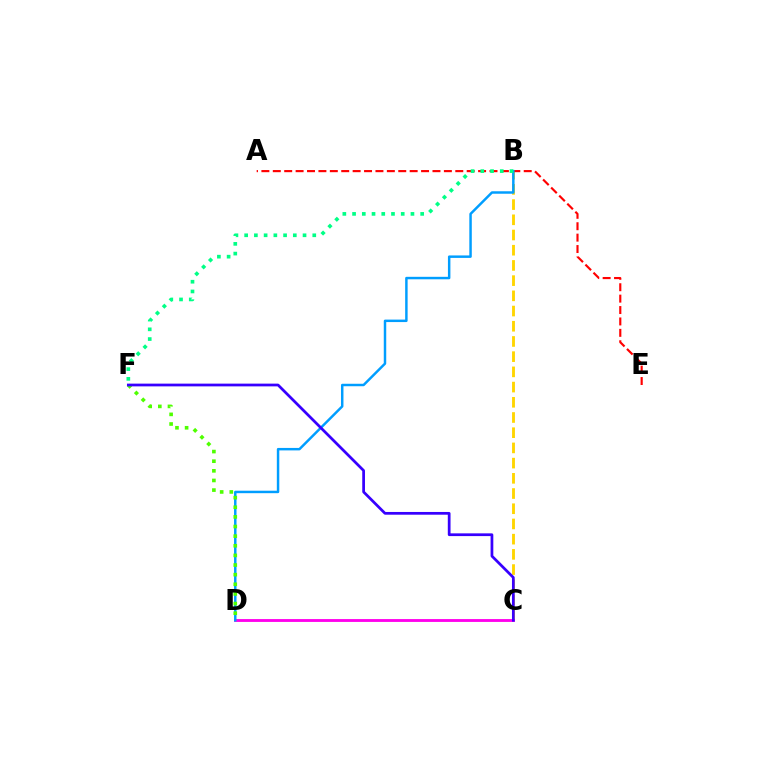{('B', 'C'): [{'color': '#ffd500', 'line_style': 'dashed', 'thickness': 2.07}], ('A', 'E'): [{'color': '#ff0000', 'line_style': 'dashed', 'thickness': 1.55}], ('C', 'D'): [{'color': '#ff00ed', 'line_style': 'solid', 'thickness': 2.06}], ('B', 'D'): [{'color': '#009eff', 'line_style': 'solid', 'thickness': 1.78}], ('B', 'F'): [{'color': '#00ff86', 'line_style': 'dotted', 'thickness': 2.64}], ('D', 'F'): [{'color': '#4fff00', 'line_style': 'dotted', 'thickness': 2.62}], ('C', 'F'): [{'color': '#3700ff', 'line_style': 'solid', 'thickness': 1.97}]}